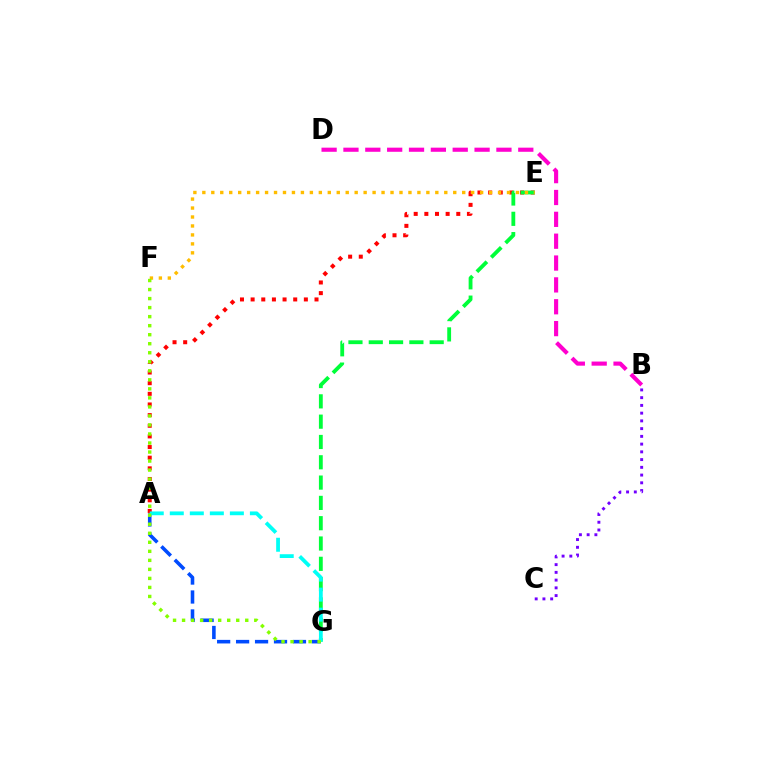{('B', 'C'): [{'color': '#7200ff', 'line_style': 'dotted', 'thickness': 2.1}], ('A', 'E'): [{'color': '#ff0000', 'line_style': 'dotted', 'thickness': 2.89}], ('A', 'G'): [{'color': '#004bff', 'line_style': 'dashed', 'thickness': 2.57}, {'color': '#00fff6', 'line_style': 'dashed', 'thickness': 2.72}], ('E', 'G'): [{'color': '#00ff39', 'line_style': 'dashed', 'thickness': 2.76}], ('E', 'F'): [{'color': '#ffbd00', 'line_style': 'dotted', 'thickness': 2.43}], ('B', 'D'): [{'color': '#ff00cf', 'line_style': 'dashed', 'thickness': 2.97}], ('F', 'G'): [{'color': '#84ff00', 'line_style': 'dotted', 'thickness': 2.45}]}